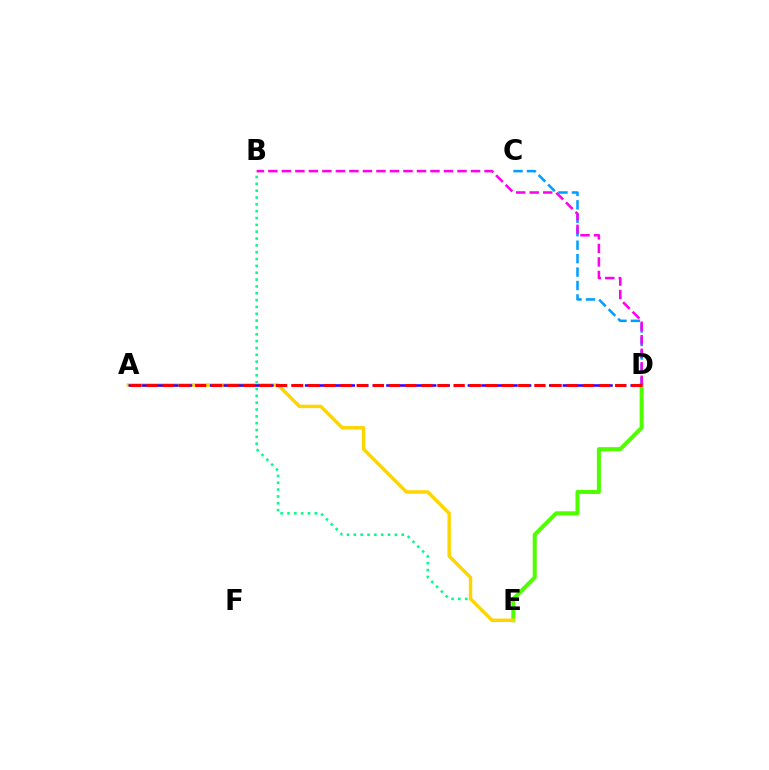{('D', 'E'): [{'color': '#4fff00', 'line_style': 'solid', 'thickness': 2.91}], ('C', 'D'): [{'color': '#009eff', 'line_style': 'dashed', 'thickness': 1.83}], ('B', 'E'): [{'color': '#00ff86', 'line_style': 'dotted', 'thickness': 1.86}], ('A', 'E'): [{'color': '#ffd500', 'line_style': 'solid', 'thickness': 2.47}], ('A', 'D'): [{'color': '#3700ff', 'line_style': 'dashed', 'thickness': 1.84}, {'color': '#ff0000', 'line_style': 'dashed', 'thickness': 2.19}], ('B', 'D'): [{'color': '#ff00ed', 'line_style': 'dashed', 'thickness': 1.84}]}